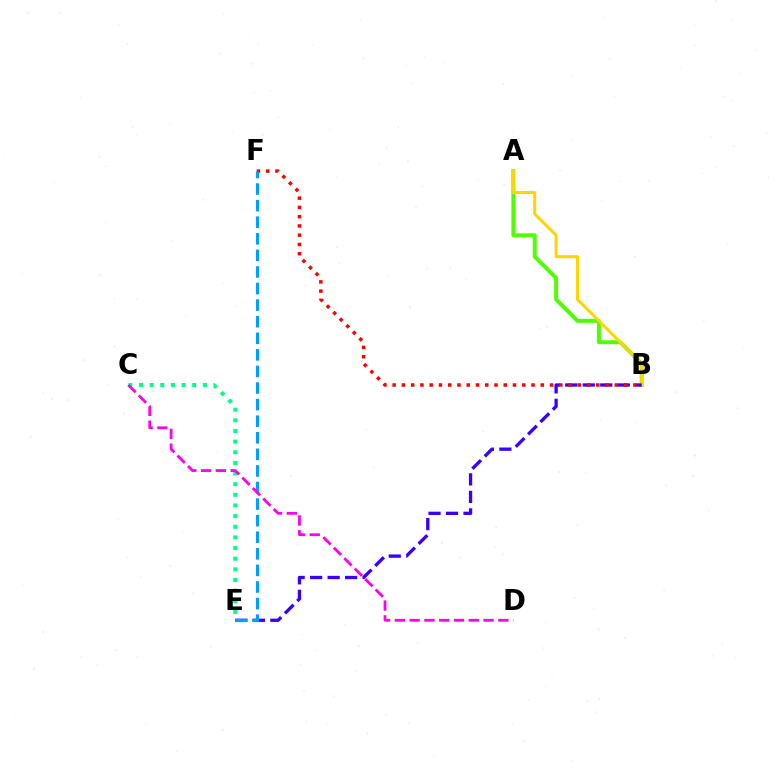{('A', 'B'): [{'color': '#4fff00', 'line_style': 'solid', 'thickness': 2.84}, {'color': '#ffd500', 'line_style': 'solid', 'thickness': 2.15}], ('C', 'E'): [{'color': '#00ff86', 'line_style': 'dotted', 'thickness': 2.89}], ('B', 'E'): [{'color': '#3700ff', 'line_style': 'dashed', 'thickness': 2.38}], ('B', 'F'): [{'color': '#ff0000', 'line_style': 'dotted', 'thickness': 2.52}], ('E', 'F'): [{'color': '#009eff', 'line_style': 'dashed', 'thickness': 2.25}], ('C', 'D'): [{'color': '#ff00ed', 'line_style': 'dashed', 'thickness': 2.01}]}